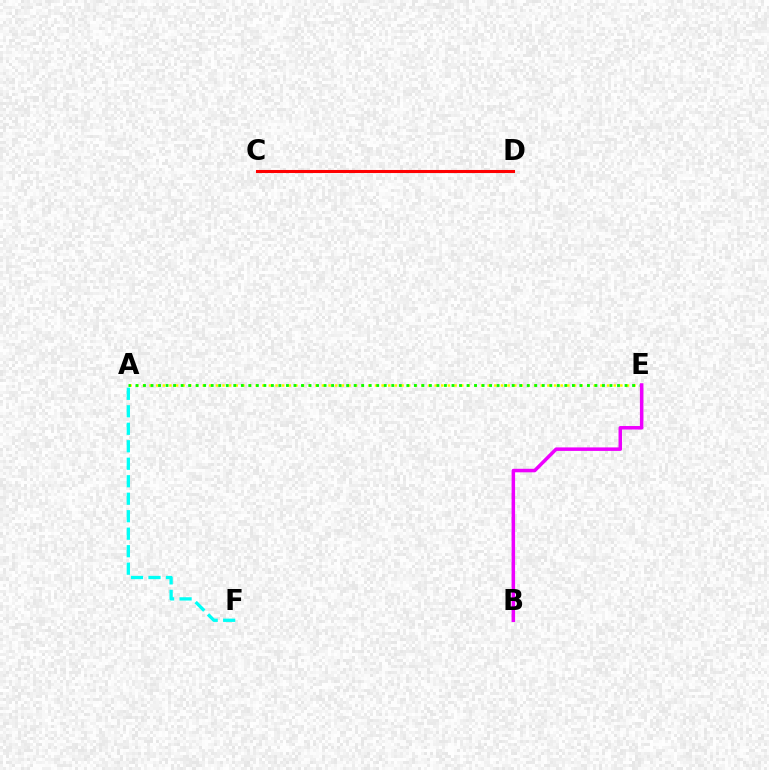{('A', 'E'): [{'color': '#fcf500', 'line_style': 'dotted', 'thickness': 1.8}, {'color': '#08ff00', 'line_style': 'dotted', 'thickness': 2.04}], ('C', 'D'): [{'color': '#0010ff', 'line_style': 'dashed', 'thickness': 1.87}, {'color': '#ff0000', 'line_style': 'solid', 'thickness': 2.21}], ('A', 'F'): [{'color': '#00fff6', 'line_style': 'dashed', 'thickness': 2.38}], ('B', 'E'): [{'color': '#ee00ff', 'line_style': 'solid', 'thickness': 2.53}]}